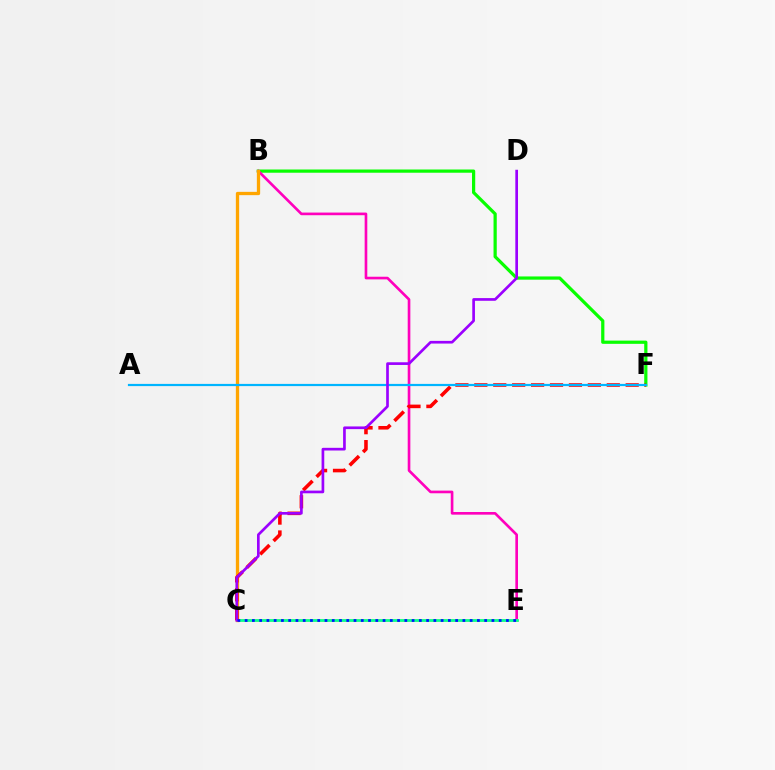{('B', 'F'): [{'color': '#08ff00', 'line_style': 'solid', 'thickness': 2.32}], ('B', 'E'): [{'color': '#ff00bd', 'line_style': 'solid', 'thickness': 1.91}], ('C', 'E'): [{'color': '#b3ff00', 'line_style': 'solid', 'thickness': 1.86}, {'color': '#00ff9d', 'line_style': 'solid', 'thickness': 1.86}, {'color': '#0010ff', 'line_style': 'dotted', 'thickness': 1.97}], ('B', 'C'): [{'color': '#ffa500', 'line_style': 'solid', 'thickness': 2.37}], ('C', 'F'): [{'color': '#ff0000', 'line_style': 'dashed', 'thickness': 2.57}], ('A', 'F'): [{'color': '#00b5ff', 'line_style': 'solid', 'thickness': 1.59}], ('C', 'D'): [{'color': '#9b00ff', 'line_style': 'solid', 'thickness': 1.93}]}